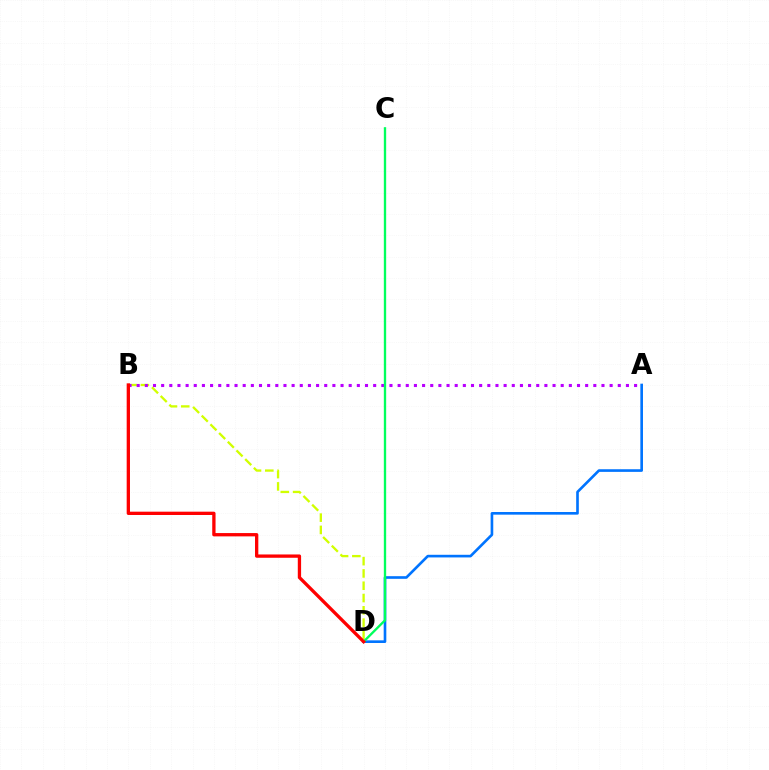{('B', 'D'): [{'color': '#d1ff00', 'line_style': 'dashed', 'thickness': 1.67}, {'color': '#ff0000', 'line_style': 'solid', 'thickness': 2.38}], ('A', 'B'): [{'color': '#b900ff', 'line_style': 'dotted', 'thickness': 2.22}], ('A', 'D'): [{'color': '#0074ff', 'line_style': 'solid', 'thickness': 1.9}], ('C', 'D'): [{'color': '#00ff5c', 'line_style': 'solid', 'thickness': 1.68}]}